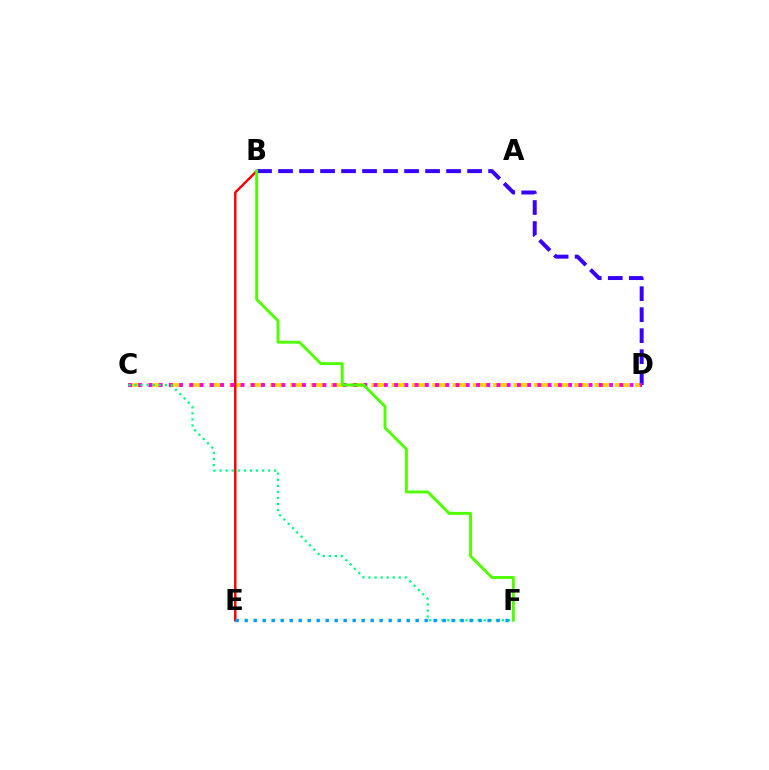{('C', 'D'): [{'color': '#ffd500', 'line_style': 'dashed', 'thickness': 2.76}, {'color': '#ff00ed', 'line_style': 'dotted', 'thickness': 2.78}], ('B', 'E'): [{'color': '#ff0000', 'line_style': 'solid', 'thickness': 1.76}], ('B', 'D'): [{'color': '#3700ff', 'line_style': 'dashed', 'thickness': 2.85}], ('C', 'F'): [{'color': '#00ff86', 'line_style': 'dotted', 'thickness': 1.65}], ('B', 'F'): [{'color': '#4fff00', 'line_style': 'solid', 'thickness': 2.1}], ('E', 'F'): [{'color': '#009eff', 'line_style': 'dotted', 'thickness': 2.44}]}